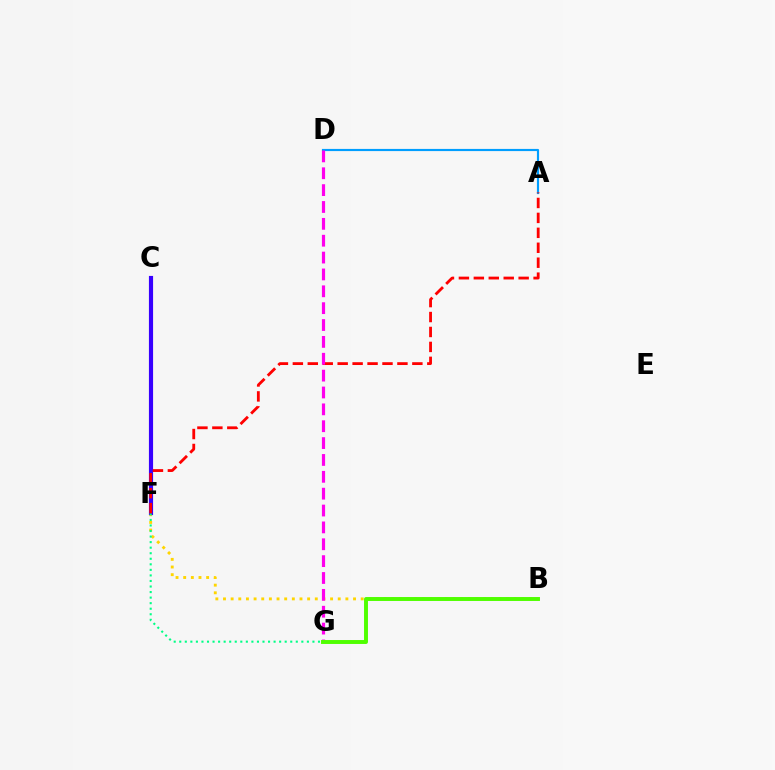{('A', 'D'): [{'color': '#009eff', 'line_style': 'solid', 'thickness': 1.56}], ('B', 'F'): [{'color': '#ffd500', 'line_style': 'dotted', 'thickness': 2.08}], ('C', 'F'): [{'color': '#3700ff', 'line_style': 'solid', 'thickness': 2.99}], ('F', 'G'): [{'color': '#00ff86', 'line_style': 'dotted', 'thickness': 1.51}], ('A', 'F'): [{'color': '#ff0000', 'line_style': 'dashed', 'thickness': 2.03}], ('D', 'G'): [{'color': '#ff00ed', 'line_style': 'dashed', 'thickness': 2.29}], ('B', 'G'): [{'color': '#4fff00', 'line_style': 'solid', 'thickness': 2.83}]}